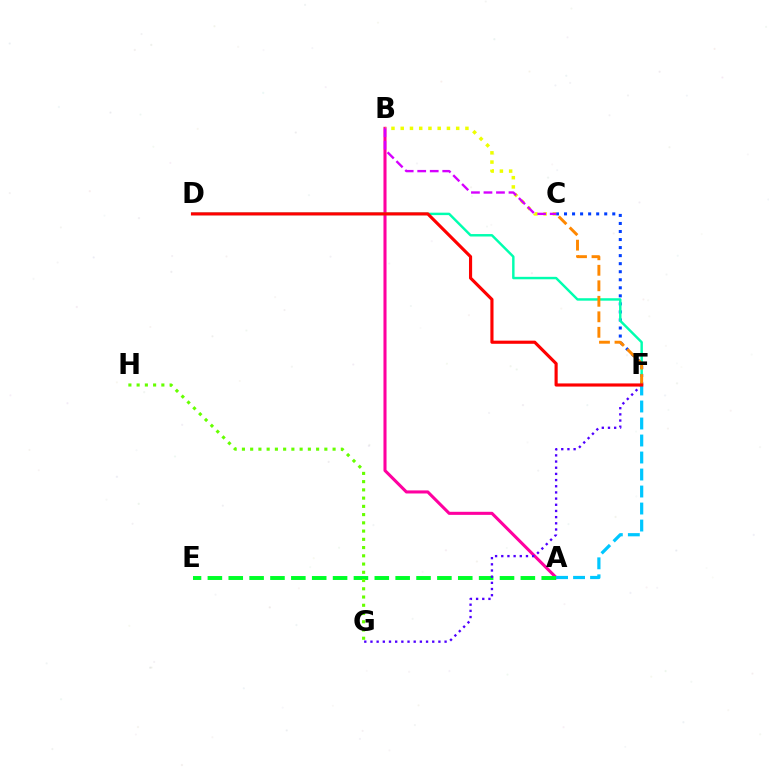{('A', 'B'): [{'color': '#ff00a0', 'line_style': 'solid', 'thickness': 2.21}], ('C', 'F'): [{'color': '#003fff', 'line_style': 'dotted', 'thickness': 2.18}, {'color': '#ff8800', 'line_style': 'dashed', 'thickness': 2.11}], ('A', 'E'): [{'color': '#00ff27', 'line_style': 'dashed', 'thickness': 2.83}], ('B', 'C'): [{'color': '#eeff00', 'line_style': 'dotted', 'thickness': 2.51}, {'color': '#d600ff', 'line_style': 'dashed', 'thickness': 1.7}], ('F', 'G'): [{'color': '#4f00ff', 'line_style': 'dotted', 'thickness': 1.68}], ('D', 'F'): [{'color': '#00ffaf', 'line_style': 'solid', 'thickness': 1.76}, {'color': '#ff0000', 'line_style': 'solid', 'thickness': 2.26}], ('A', 'F'): [{'color': '#00c7ff', 'line_style': 'dashed', 'thickness': 2.31}], ('G', 'H'): [{'color': '#66ff00', 'line_style': 'dotted', 'thickness': 2.24}]}